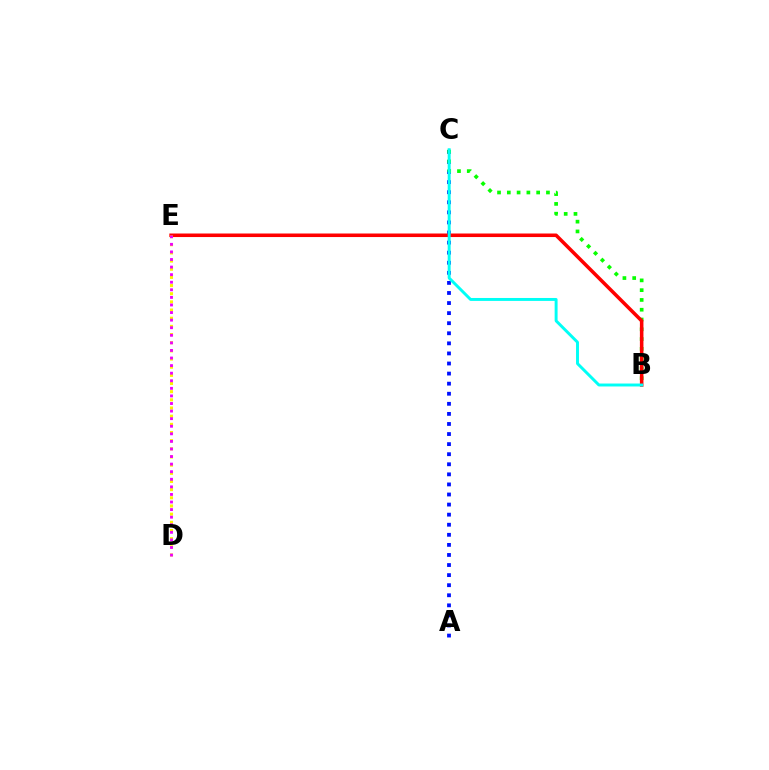{('A', 'C'): [{'color': '#0010ff', 'line_style': 'dotted', 'thickness': 2.74}], ('B', 'C'): [{'color': '#08ff00', 'line_style': 'dotted', 'thickness': 2.66}, {'color': '#00fff6', 'line_style': 'solid', 'thickness': 2.11}], ('B', 'E'): [{'color': '#ff0000', 'line_style': 'solid', 'thickness': 2.55}], ('D', 'E'): [{'color': '#fcf500', 'line_style': 'dotted', 'thickness': 2.22}, {'color': '#ee00ff', 'line_style': 'dotted', 'thickness': 2.06}]}